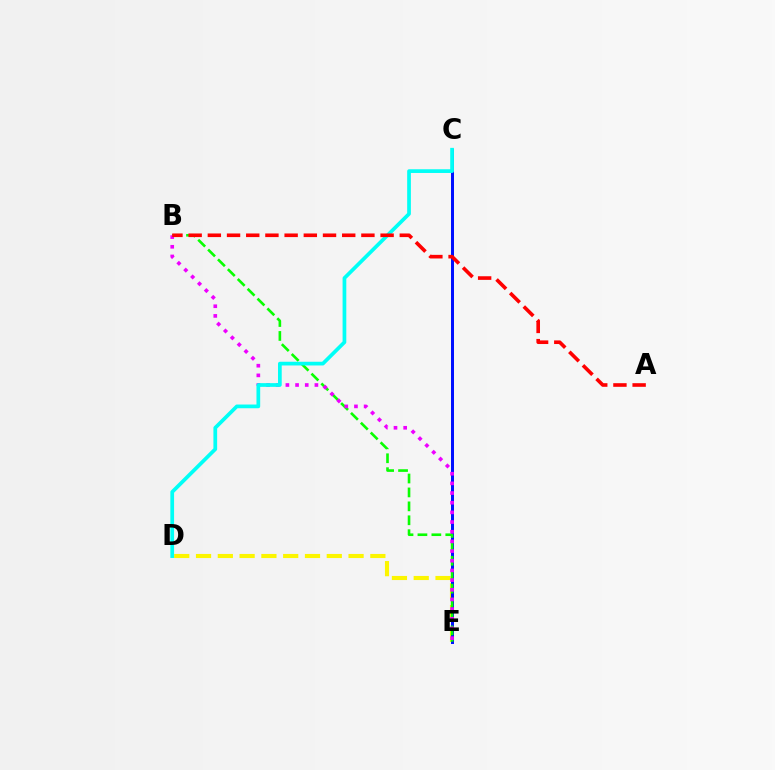{('D', 'E'): [{'color': '#fcf500', 'line_style': 'dashed', 'thickness': 2.96}], ('C', 'E'): [{'color': '#0010ff', 'line_style': 'solid', 'thickness': 2.16}], ('B', 'E'): [{'color': '#08ff00', 'line_style': 'dashed', 'thickness': 1.89}, {'color': '#ee00ff', 'line_style': 'dotted', 'thickness': 2.63}], ('C', 'D'): [{'color': '#00fff6', 'line_style': 'solid', 'thickness': 2.68}], ('A', 'B'): [{'color': '#ff0000', 'line_style': 'dashed', 'thickness': 2.61}]}